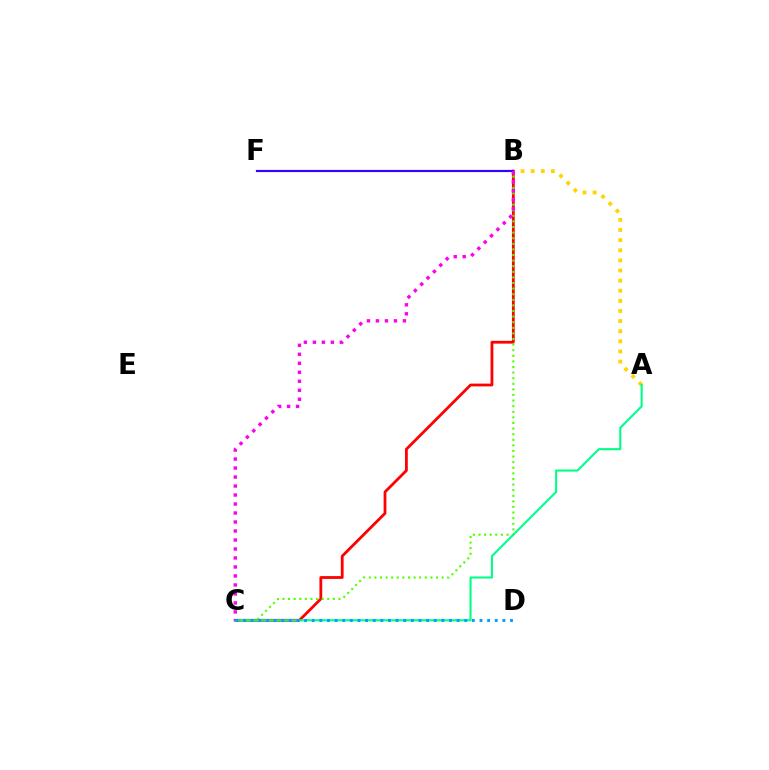{('B', 'C'): [{'color': '#ff0000', 'line_style': 'solid', 'thickness': 2.01}, {'color': '#4fff00', 'line_style': 'dotted', 'thickness': 1.52}, {'color': '#ff00ed', 'line_style': 'dotted', 'thickness': 2.44}], ('A', 'B'): [{'color': '#ffd500', 'line_style': 'dotted', 'thickness': 2.75}], ('B', 'F'): [{'color': '#3700ff', 'line_style': 'solid', 'thickness': 1.57}], ('A', 'C'): [{'color': '#00ff86', 'line_style': 'solid', 'thickness': 1.51}], ('C', 'D'): [{'color': '#009eff', 'line_style': 'dotted', 'thickness': 2.07}]}